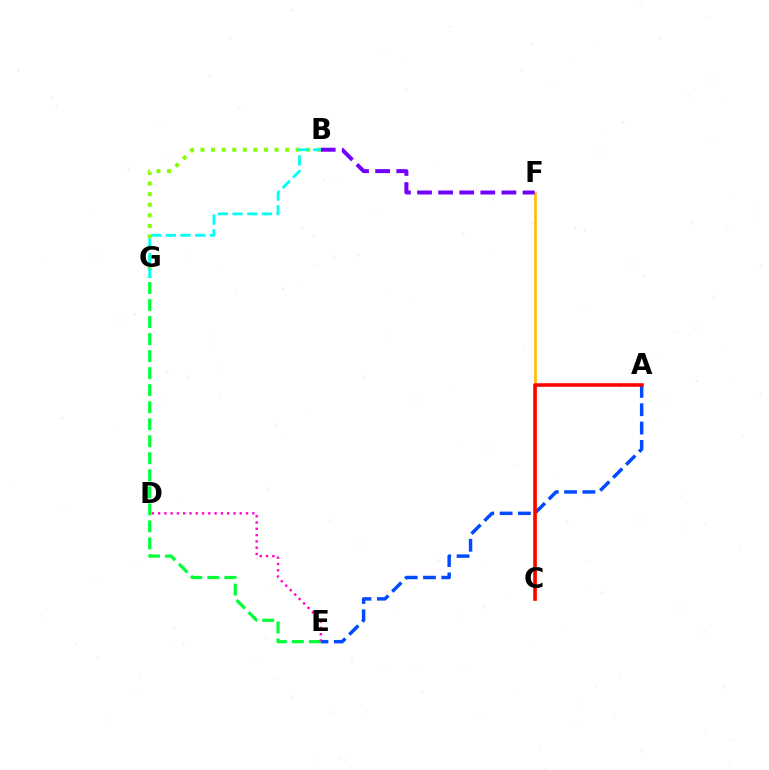{('C', 'F'): [{'color': '#ffbd00', 'line_style': 'solid', 'thickness': 1.89}], ('A', 'E'): [{'color': '#004bff', 'line_style': 'dashed', 'thickness': 2.49}], ('B', 'F'): [{'color': '#7200ff', 'line_style': 'dashed', 'thickness': 2.87}], ('A', 'C'): [{'color': '#ff0000', 'line_style': 'solid', 'thickness': 2.55}], ('B', 'G'): [{'color': '#84ff00', 'line_style': 'dotted', 'thickness': 2.87}, {'color': '#00fff6', 'line_style': 'dashed', 'thickness': 2.0}], ('E', 'G'): [{'color': '#00ff39', 'line_style': 'dashed', 'thickness': 2.31}], ('D', 'E'): [{'color': '#ff00cf', 'line_style': 'dotted', 'thickness': 1.71}]}